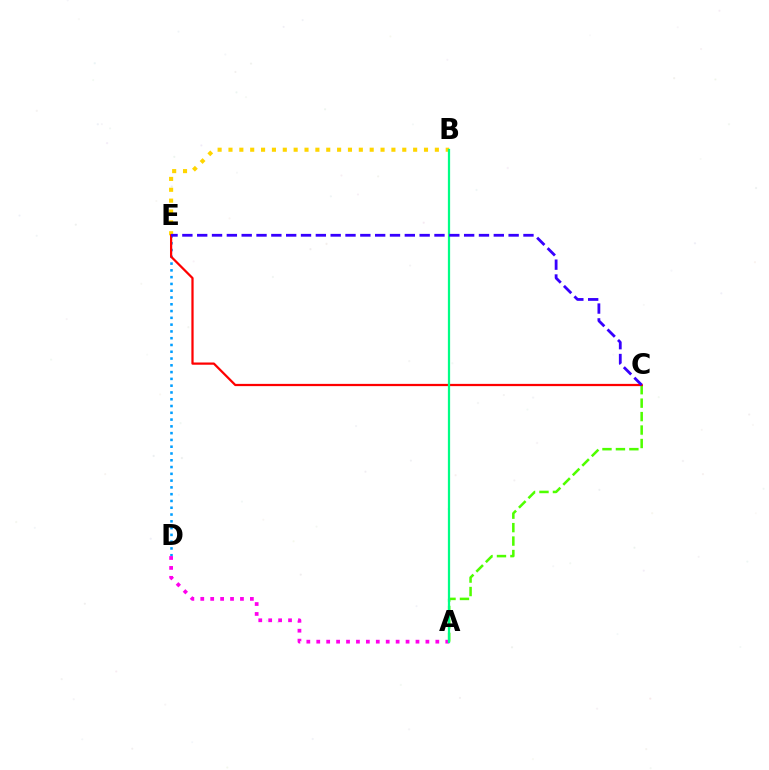{('A', 'C'): [{'color': '#4fff00', 'line_style': 'dashed', 'thickness': 1.83}], ('D', 'E'): [{'color': '#009eff', 'line_style': 'dotted', 'thickness': 1.84}], ('B', 'E'): [{'color': '#ffd500', 'line_style': 'dotted', 'thickness': 2.95}], ('A', 'D'): [{'color': '#ff00ed', 'line_style': 'dotted', 'thickness': 2.7}], ('C', 'E'): [{'color': '#ff0000', 'line_style': 'solid', 'thickness': 1.61}, {'color': '#3700ff', 'line_style': 'dashed', 'thickness': 2.01}], ('A', 'B'): [{'color': '#00ff86', 'line_style': 'solid', 'thickness': 1.61}]}